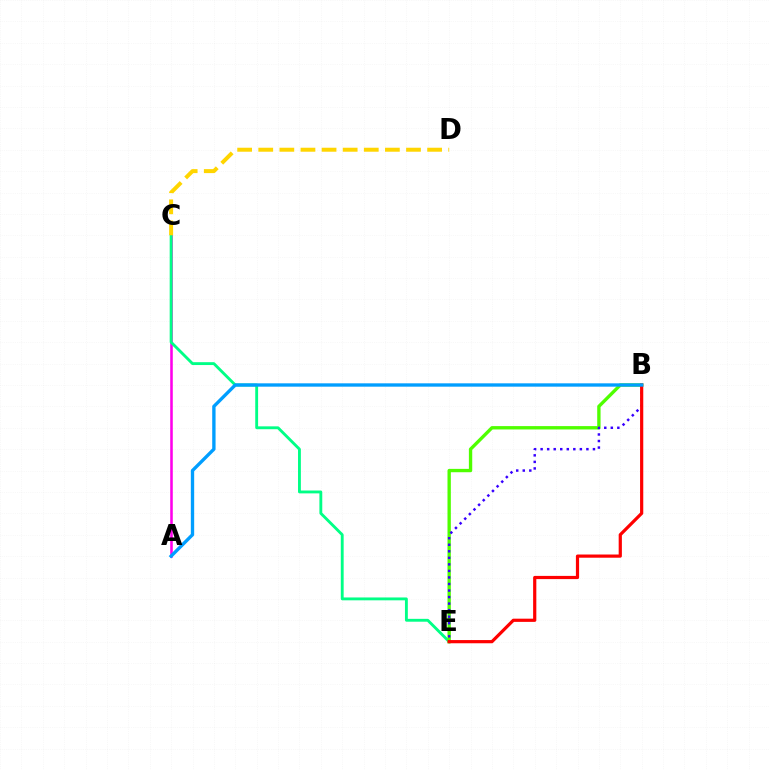{('A', 'C'): [{'color': '#ff00ed', 'line_style': 'solid', 'thickness': 1.85}], ('C', 'E'): [{'color': '#00ff86', 'line_style': 'solid', 'thickness': 2.06}], ('B', 'E'): [{'color': '#4fff00', 'line_style': 'solid', 'thickness': 2.41}, {'color': '#3700ff', 'line_style': 'dotted', 'thickness': 1.78}, {'color': '#ff0000', 'line_style': 'solid', 'thickness': 2.3}], ('C', 'D'): [{'color': '#ffd500', 'line_style': 'dashed', 'thickness': 2.87}], ('A', 'B'): [{'color': '#009eff', 'line_style': 'solid', 'thickness': 2.41}]}